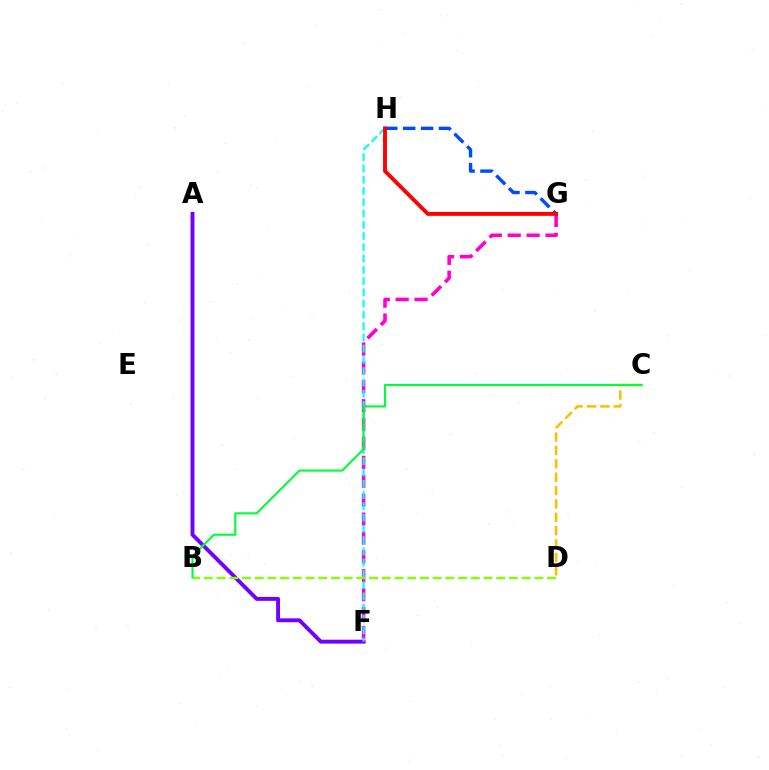{('A', 'F'): [{'color': '#7200ff', 'line_style': 'solid', 'thickness': 2.81}], ('F', 'G'): [{'color': '#ff00cf', 'line_style': 'dashed', 'thickness': 2.57}], ('G', 'H'): [{'color': '#004bff', 'line_style': 'dashed', 'thickness': 2.44}, {'color': '#ff0000', 'line_style': 'solid', 'thickness': 2.8}], ('C', 'D'): [{'color': '#ffbd00', 'line_style': 'dashed', 'thickness': 1.82}], ('F', 'H'): [{'color': '#00fff6', 'line_style': 'dashed', 'thickness': 1.53}], ('B', 'D'): [{'color': '#84ff00', 'line_style': 'dashed', 'thickness': 1.73}], ('B', 'C'): [{'color': '#00ff39', 'line_style': 'solid', 'thickness': 1.54}]}